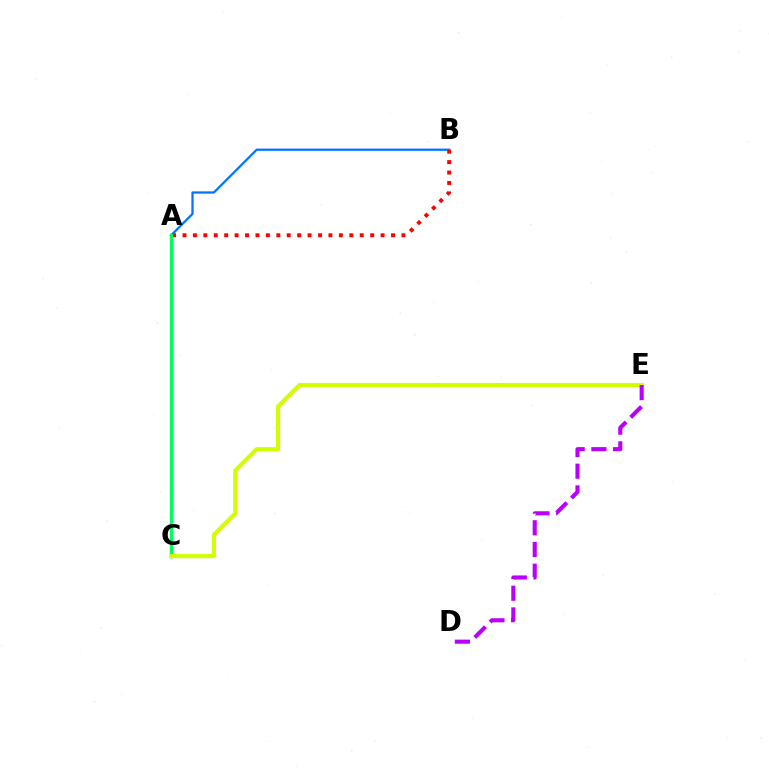{('A', 'B'): [{'color': '#0074ff', 'line_style': 'solid', 'thickness': 1.62}, {'color': '#ff0000', 'line_style': 'dotted', 'thickness': 2.83}], ('A', 'C'): [{'color': '#00ff5c', 'line_style': 'solid', 'thickness': 2.47}], ('C', 'E'): [{'color': '#d1ff00', 'line_style': 'solid', 'thickness': 2.99}], ('D', 'E'): [{'color': '#b900ff', 'line_style': 'dashed', 'thickness': 2.95}]}